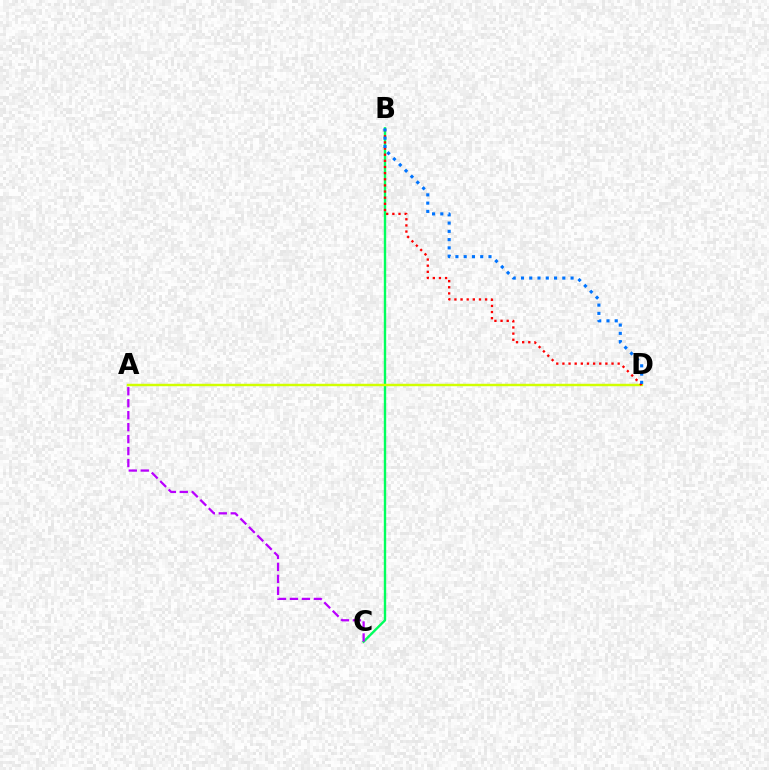{('B', 'C'): [{'color': '#00ff5c', 'line_style': 'solid', 'thickness': 1.72}], ('A', 'D'): [{'color': '#d1ff00', 'line_style': 'solid', 'thickness': 1.76}], ('B', 'D'): [{'color': '#ff0000', 'line_style': 'dotted', 'thickness': 1.67}, {'color': '#0074ff', 'line_style': 'dotted', 'thickness': 2.25}], ('A', 'C'): [{'color': '#b900ff', 'line_style': 'dashed', 'thickness': 1.63}]}